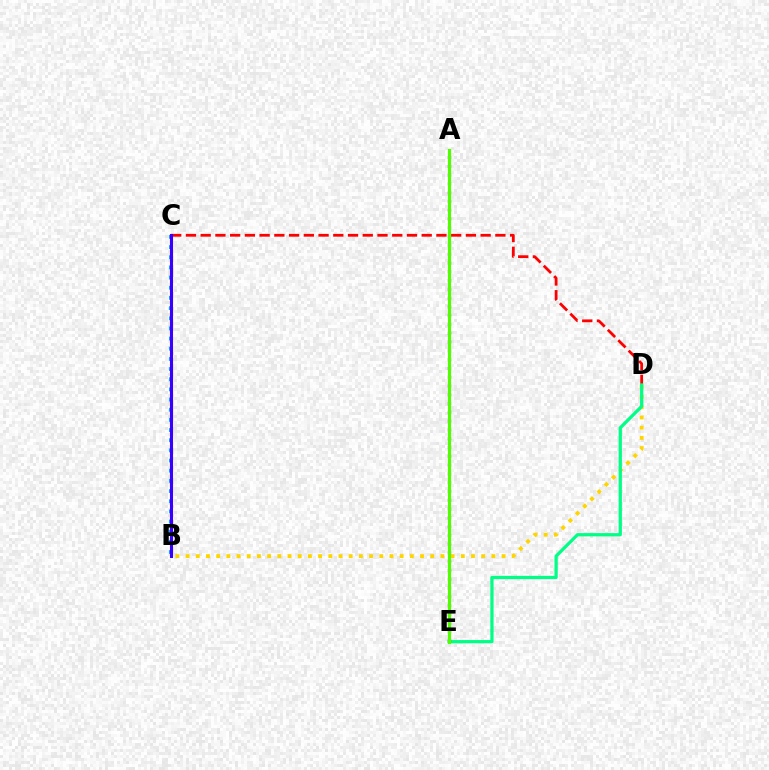{('B', 'D'): [{'color': '#ffd500', 'line_style': 'dotted', 'thickness': 2.77}], ('C', 'D'): [{'color': '#ff0000', 'line_style': 'dashed', 'thickness': 2.0}], ('B', 'C'): [{'color': '#009eff', 'line_style': 'dotted', 'thickness': 2.76}, {'color': '#3700ff', 'line_style': 'solid', 'thickness': 2.22}], ('D', 'E'): [{'color': '#00ff86', 'line_style': 'solid', 'thickness': 2.33}], ('A', 'E'): [{'color': '#ff00ed', 'line_style': 'dotted', 'thickness': 2.39}, {'color': '#4fff00', 'line_style': 'solid', 'thickness': 2.27}]}